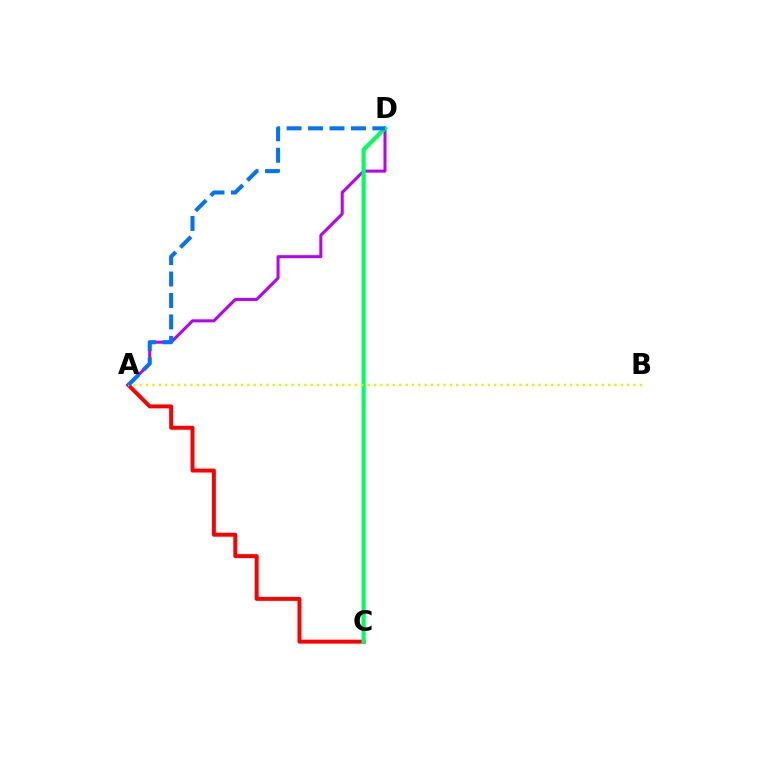{('A', 'C'): [{'color': '#ff0000', 'line_style': 'solid', 'thickness': 2.84}], ('A', 'D'): [{'color': '#b900ff', 'line_style': 'solid', 'thickness': 2.18}, {'color': '#0074ff', 'line_style': 'dashed', 'thickness': 2.92}], ('C', 'D'): [{'color': '#00ff5c', 'line_style': 'solid', 'thickness': 2.99}], ('A', 'B'): [{'color': '#d1ff00', 'line_style': 'dotted', 'thickness': 1.72}]}